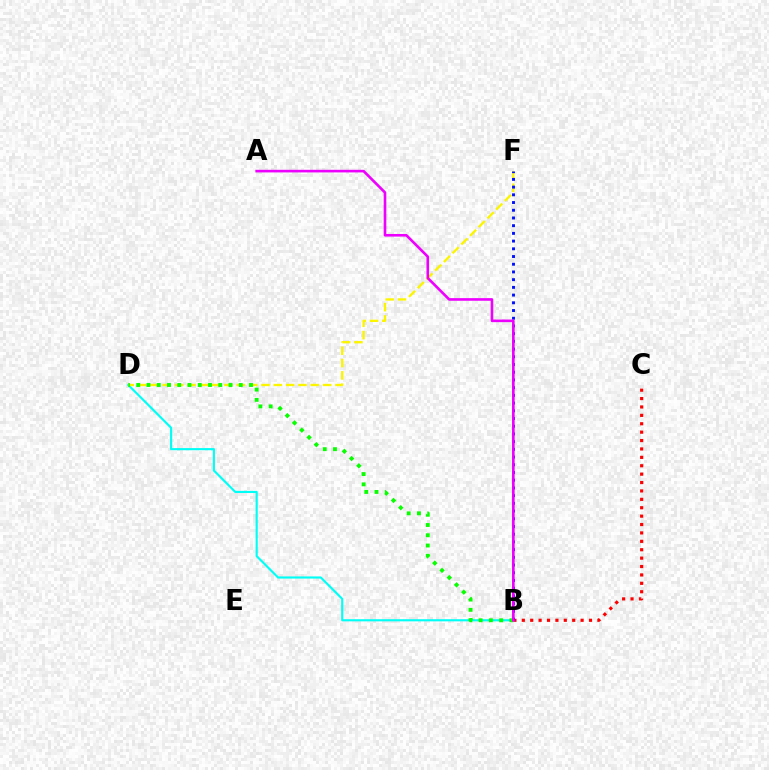{('B', 'C'): [{'color': '#ff0000', 'line_style': 'dotted', 'thickness': 2.28}], ('B', 'D'): [{'color': '#00fff6', 'line_style': 'solid', 'thickness': 1.54}, {'color': '#08ff00', 'line_style': 'dotted', 'thickness': 2.79}], ('D', 'F'): [{'color': '#fcf500', 'line_style': 'dashed', 'thickness': 1.68}], ('B', 'F'): [{'color': '#0010ff', 'line_style': 'dotted', 'thickness': 2.1}], ('A', 'B'): [{'color': '#ee00ff', 'line_style': 'solid', 'thickness': 1.89}]}